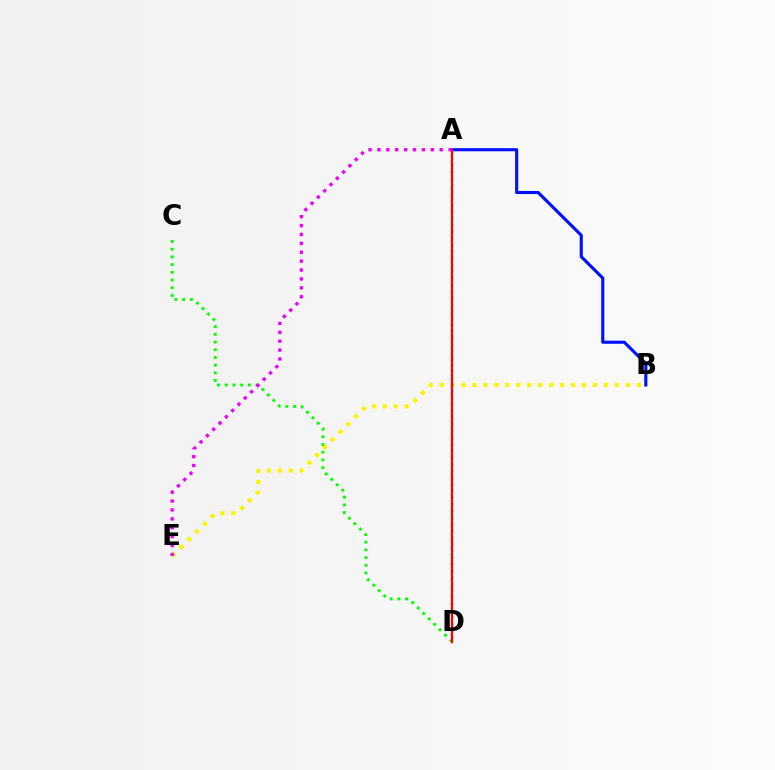{('A', 'B'): [{'color': '#0010ff', 'line_style': 'solid', 'thickness': 2.24}], ('B', 'E'): [{'color': '#fcf500', 'line_style': 'dotted', 'thickness': 2.98}], ('A', 'D'): [{'color': '#00fff6', 'line_style': 'dotted', 'thickness': 1.81}, {'color': '#ff0000', 'line_style': 'solid', 'thickness': 1.65}], ('C', 'D'): [{'color': '#08ff00', 'line_style': 'dotted', 'thickness': 2.09}], ('A', 'E'): [{'color': '#ee00ff', 'line_style': 'dotted', 'thickness': 2.42}]}